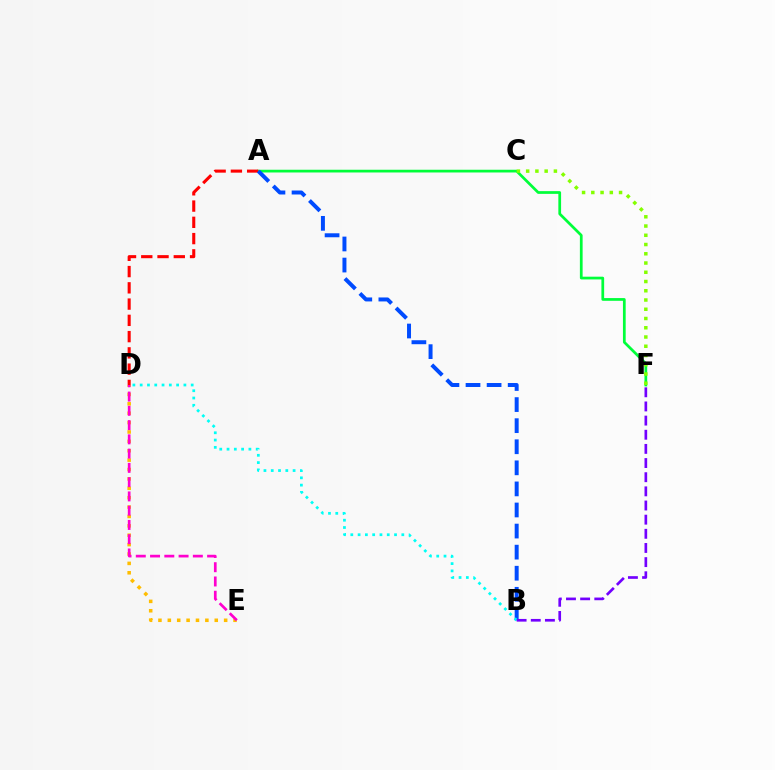{('A', 'F'): [{'color': '#00ff39', 'line_style': 'solid', 'thickness': 1.97}], ('A', 'D'): [{'color': '#ff0000', 'line_style': 'dashed', 'thickness': 2.21}], ('A', 'B'): [{'color': '#004bff', 'line_style': 'dashed', 'thickness': 2.86}], ('D', 'E'): [{'color': '#ffbd00', 'line_style': 'dotted', 'thickness': 2.55}, {'color': '#ff00cf', 'line_style': 'dashed', 'thickness': 1.94}], ('B', 'D'): [{'color': '#00fff6', 'line_style': 'dotted', 'thickness': 1.98}], ('B', 'F'): [{'color': '#7200ff', 'line_style': 'dashed', 'thickness': 1.92}], ('C', 'F'): [{'color': '#84ff00', 'line_style': 'dotted', 'thickness': 2.51}]}